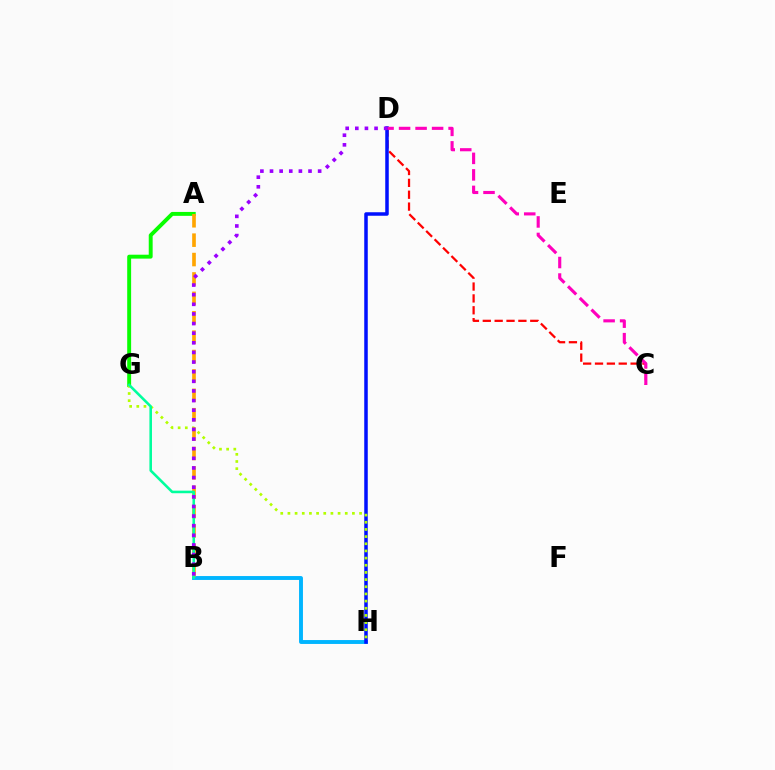{('A', 'G'): [{'color': '#08ff00', 'line_style': 'solid', 'thickness': 2.82}], ('C', 'D'): [{'color': '#ff0000', 'line_style': 'dashed', 'thickness': 1.61}, {'color': '#ff00bd', 'line_style': 'dashed', 'thickness': 2.24}], ('B', 'H'): [{'color': '#00b5ff', 'line_style': 'solid', 'thickness': 2.8}], ('D', 'H'): [{'color': '#0010ff', 'line_style': 'solid', 'thickness': 2.53}], ('G', 'H'): [{'color': '#b3ff00', 'line_style': 'dotted', 'thickness': 1.95}], ('A', 'B'): [{'color': '#ffa500', 'line_style': 'dashed', 'thickness': 2.63}], ('B', 'G'): [{'color': '#00ff9d', 'line_style': 'solid', 'thickness': 1.85}], ('B', 'D'): [{'color': '#9b00ff', 'line_style': 'dotted', 'thickness': 2.62}]}